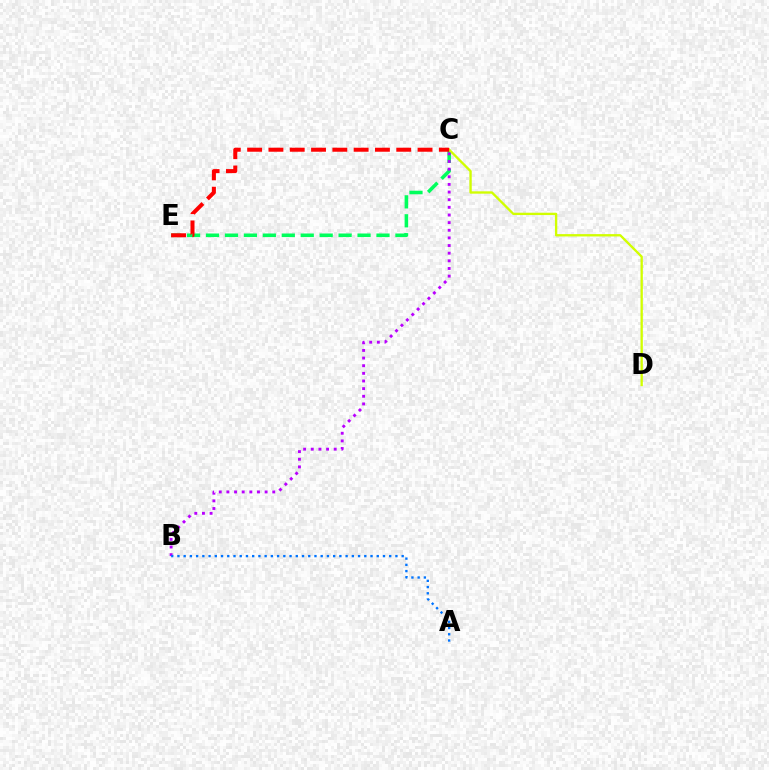{('C', 'E'): [{'color': '#00ff5c', 'line_style': 'dashed', 'thickness': 2.57}, {'color': '#ff0000', 'line_style': 'dashed', 'thickness': 2.89}], ('C', 'D'): [{'color': '#d1ff00', 'line_style': 'solid', 'thickness': 1.68}], ('B', 'C'): [{'color': '#b900ff', 'line_style': 'dotted', 'thickness': 2.08}], ('A', 'B'): [{'color': '#0074ff', 'line_style': 'dotted', 'thickness': 1.69}]}